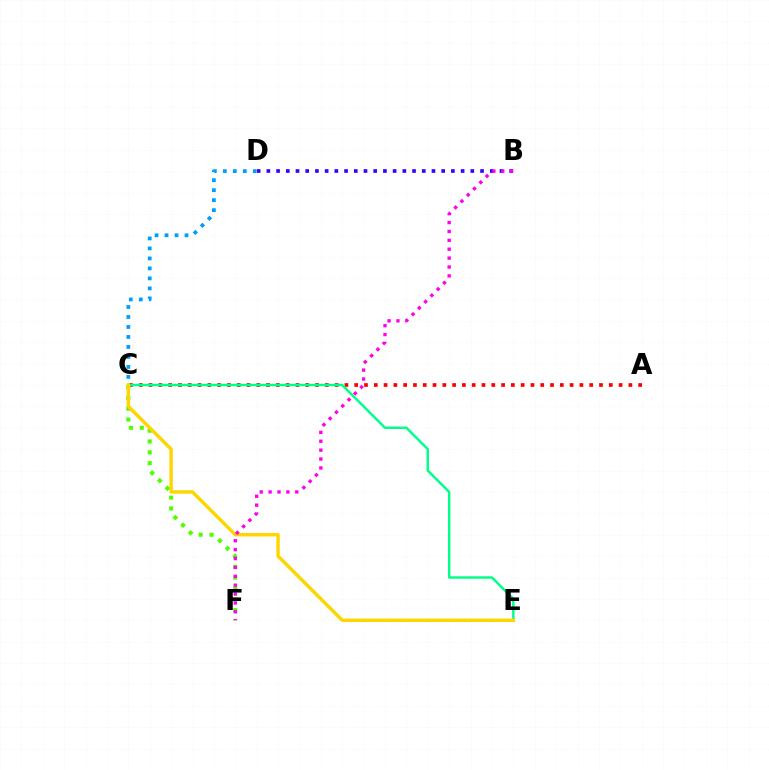{('A', 'C'): [{'color': '#ff0000', 'line_style': 'dotted', 'thickness': 2.66}], ('C', 'D'): [{'color': '#009eff', 'line_style': 'dotted', 'thickness': 2.71}], ('B', 'D'): [{'color': '#3700ff', 'line_style': 'dotted', 'thickness': 2.64}], ('C', 'F'): [{'color': '#4fff00', 'line_style': 'dotted', 'thickness': 2.94}], ('C', 'E'): [{'color': '#00ff86', 'line_style': 'solid', 'thickness': 1.76}, {'color': '#ffd500', 'line_style': 'solid', 'thickness': 2.46}], ('B', 'F'): [{'color': '#ff00ed', 'line_style': 'dotted', 'thickness': 2.41}]}